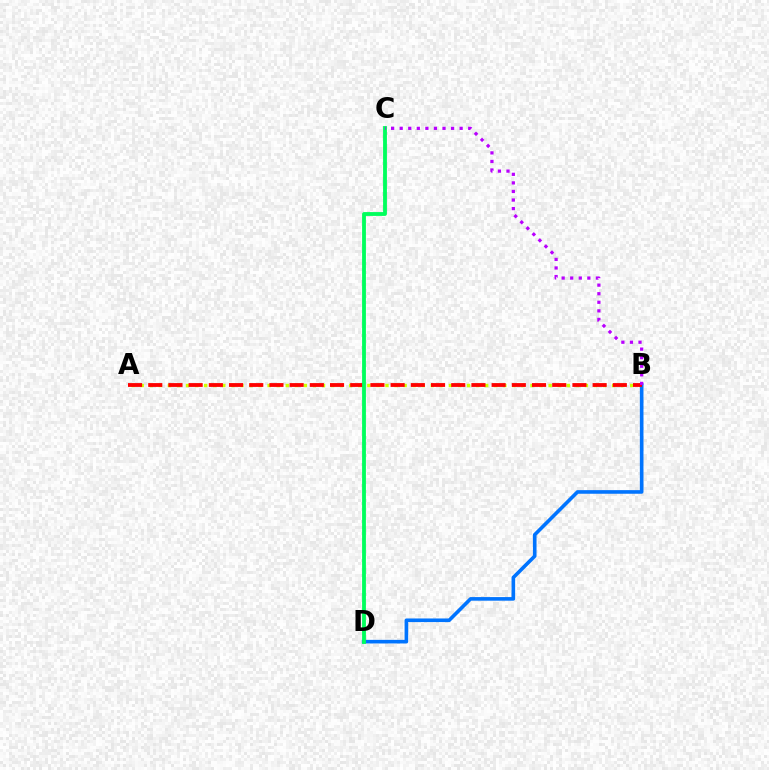{('A', 'B'): [{'color': '#d1ff00', 'line_style': 'dotted', 'thickness': 2.46}, {'color': '#ff0000', 'line_style': 'dashed', 'thickness': 2.74}], ('B', 'D'): [{'color': '#0074ff', 'line_style': 'solid', 'thickness': 2.6}], ('C', 'D'): [{'color': '#00ff5c', 'line_style': 'solid', 'thickness': 2.76}], ('B', 'C'): [{'color': '#b900ff', 'line_style': 'dotted', 'thickness': 2.33}]}